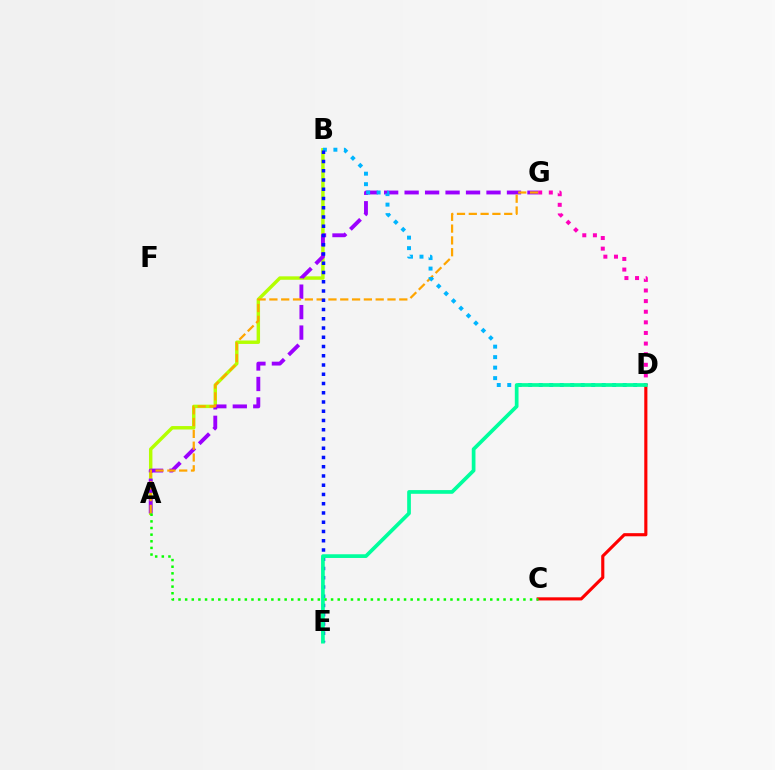{('A', 'B'): [{'color': '#b3ff00', 'line_style': 'solid', 'thickness': 2.48}], ('A', 'G'): [{'color': '#9b00ff', 'line_style': 'dashed', 'thickness': 2.78}, {'color': '#ffa500', 'line_style': 'dashed', 'thickness': 1.6}], ('D', 'G'): [{'color': '#ff00bd', 'line_style': 'dotted', 'thickness': 2.88}], ('B', 'D'): [{'color': '#00b5ff', 'line_style': 'dotted', 'thickness': 2.85}], ('B', 'E'): [{'color': '#0010ff', 'line_style': 'dotted', 'thickness': 2.51}], ('C', 'D'): [{'color': '#ff0000', 'line_style': 'solid', 'thickness': 2.25}], ('A', 'C'): [{'color': '#08ff00', 'line_style': 'dotted', 'thickness': 1.8}], ('D', 'E'): [{'color': '#00ff9d', 'line_style': 'solid', 'thickness': 2.67}]}